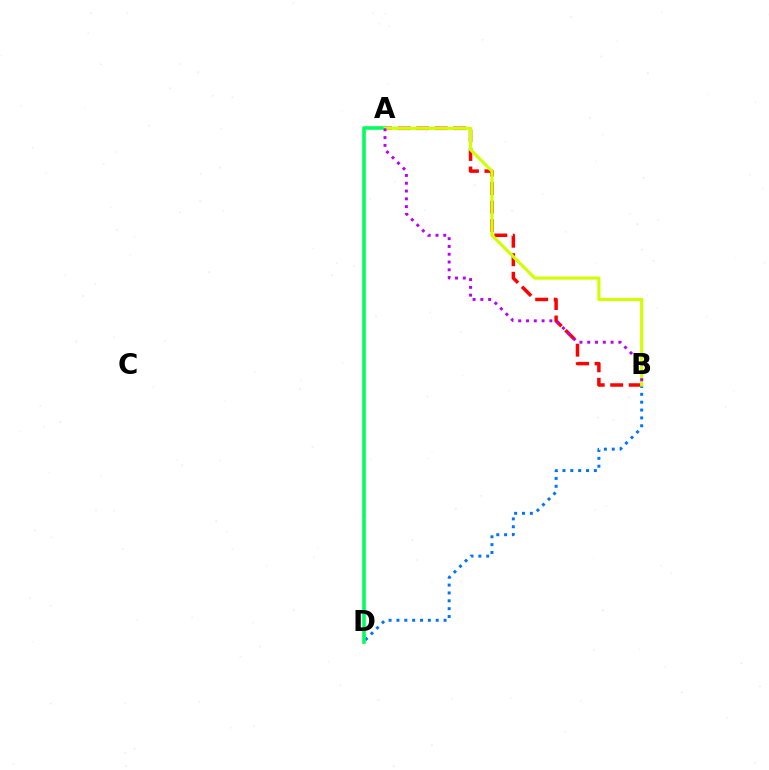{('A', 'B'): [{'color': '#ff0000', 'line_style': 'dashed', 'thickness': 2.51}, {'color': '#d1ff00', 'line_style': 'solid', 'thickness': 2.25}, {'color': '#b900ff', 'line_style': 'dotted', 'thickness': 2.12}], ('B', 'D'): [{'color': '#0074ff', 'line_style': 'dotted', 'thickness': 2.13}], ('A', 'D'): [{'color': '#00ff5c', 'line_style': 'solid', 'thickness': 2.59}]}